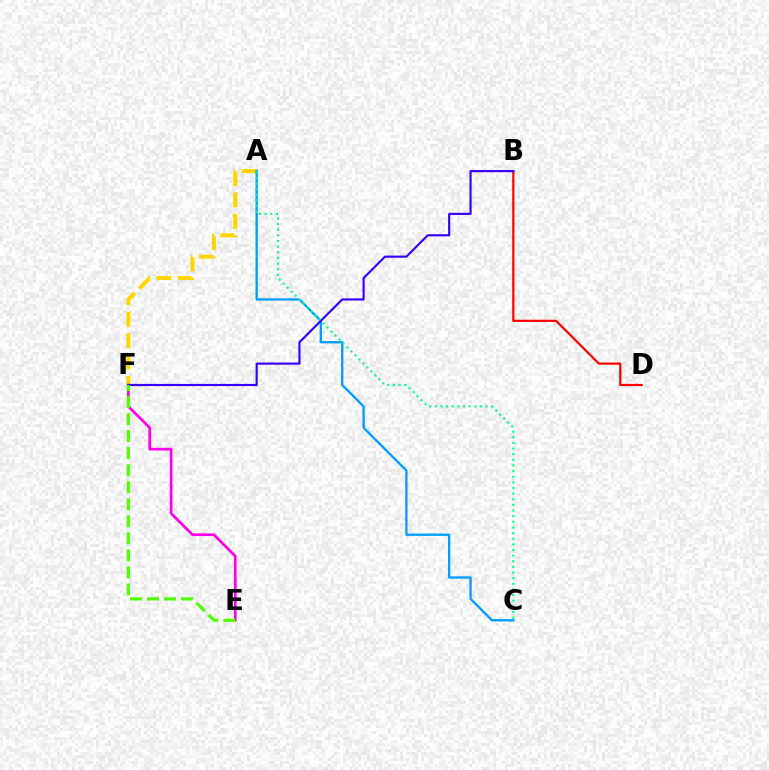{('B', 'D'): [{'color': '#ff0000', 'line_style': 'solid', 'thickness': 1.59}], ('A', 'F'): [{'color': '#ffd500', 'line_style': 'dashed', 'thickness': 2.9}], ('A', 'C'): [{'color': '#009eff', 'line_style': 'solid', 'thickness': 1.67}, {'color': '#00ff86', 'line_style': 'dotted', 'thickness': 1.53}], ('E', 'F'): [{'color': '#ff00ed', 'line_style': 'solid', 'thickness': 1.95}, {'color': '#4fff00', 'line_style': 'dashed', 'thickness': 2.31}], ('B', 'F'): [{'color': '#3700ff', 'line_style': 'solid', 'thickness': 1.55}]}